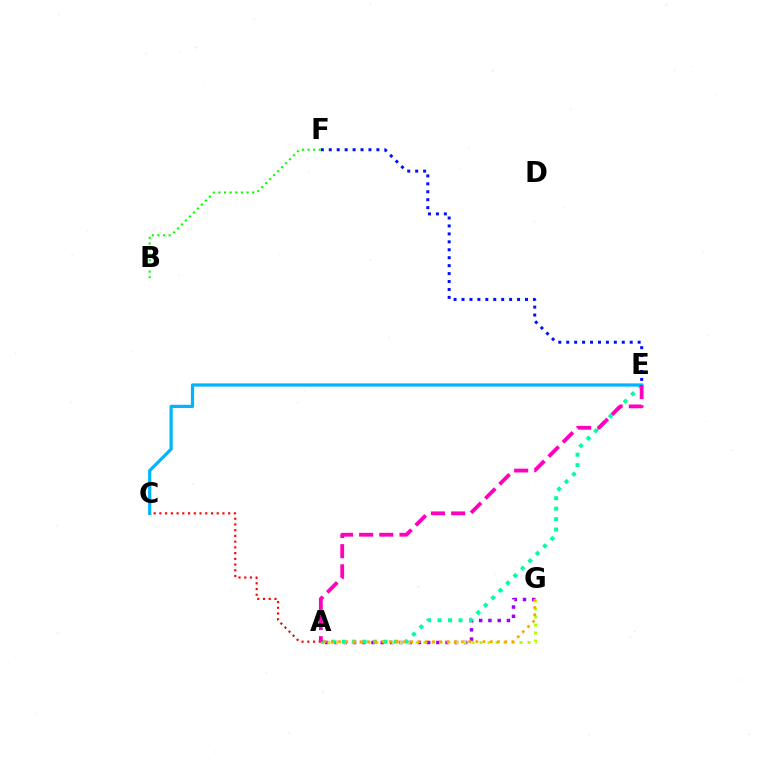{('E', 'F'): [{'color': '#0010ff', 'line_style': 'dotted', 'thickness': 2.16}], ('A', 'G'): [{'color': '#9b00ff', 'line_style': 'dotted', 'thickness': 2.52}, {'color': '#b3ff00', 'line_style': 'dotted', 'thickness': 2.17}, {'color': '#ffa500', 'line_style': 'dotted', 'thickness': 1.96}], ('A', 'E'): [{'color': '#00ff9d', 'line_style': 'dotted', 'thickness': 2.85}, {'color': '#ff00bd', 'line_style': 'dashed', 'thickness': 2.74}], ('B', 'F'): [{'color': '#08ff00', 'line_style': 'dotted', 'thickness': 1.53}], ('C', 'E'): [{'color': '#00b5ff', 'line_style': 'solid', 'thickness': 2.32}], ('A', 'C'): [{'color': '#ff0000', 'line_style': 'dotted', 'thickness': 1.56}]}